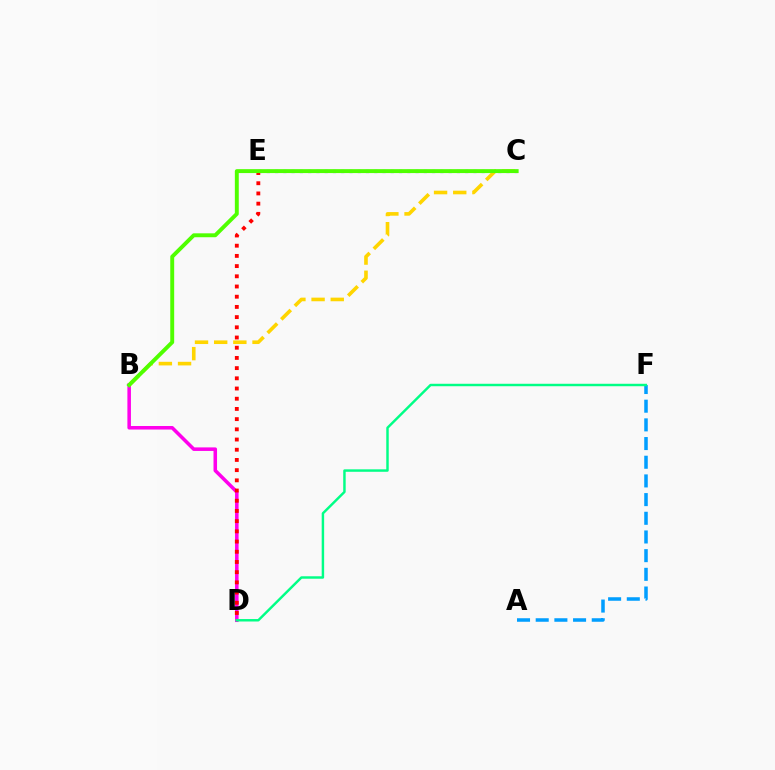{('C', 'E'): [{'color': '#3700ff', 'line_style': 'dotted', 'thickness': 2.25}], ('A', 'F'): [{'color': '#009eff', 'line_style': 'dashed', 'thickness': 2.54}], ('B', 'D'): [{'color': '#ff00ed', 'line_style': 'solid', 'thickness': 2.55}], ('D', 'E'): [{'color': '#ff0000', 'line_style': 'dotted', 'thickness': 2.77}], ('B', 'C'): [{'color': '#ffd500', 'line_style': 'dashed', 'thickness': 2.6}, {'color': '#4fff00', 'line_style': 'solid', 'thickness': 2.82}], ('D', 'F'): [{'color': '#00ff86', 'line_style': 'solid', 'thickness': 1.77}]}